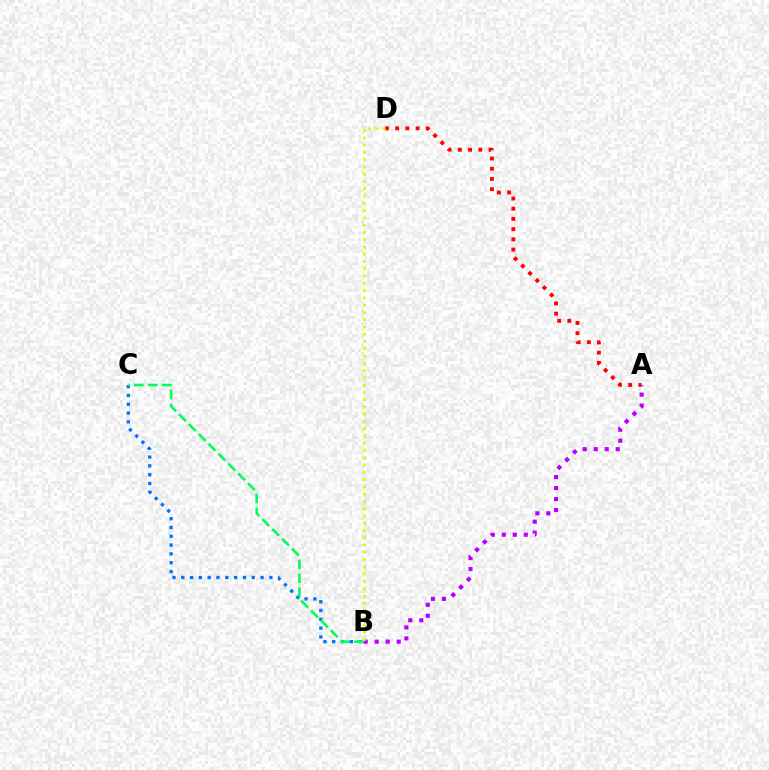{('B', 'C'): [{'color': '#0074ff', 'line_style': 'dotted', 'thickness': 2.39}, {'color': '#00ff5c', 'line_style': 'dashed', 'thickness': 1.89}], ('A', 'D'): [{'color': '#ff0000', 'line_style': 'dotted', 'thickness': 2.78}], ('A', 'B'): [{'color': '#b900ff', 'line_style': 'dotted', 'thickness': 2.99}], ('B', 'D'): [{'color': '#d1ff00', 'line_style': 'dotted', 'thickness': 1.98}]}